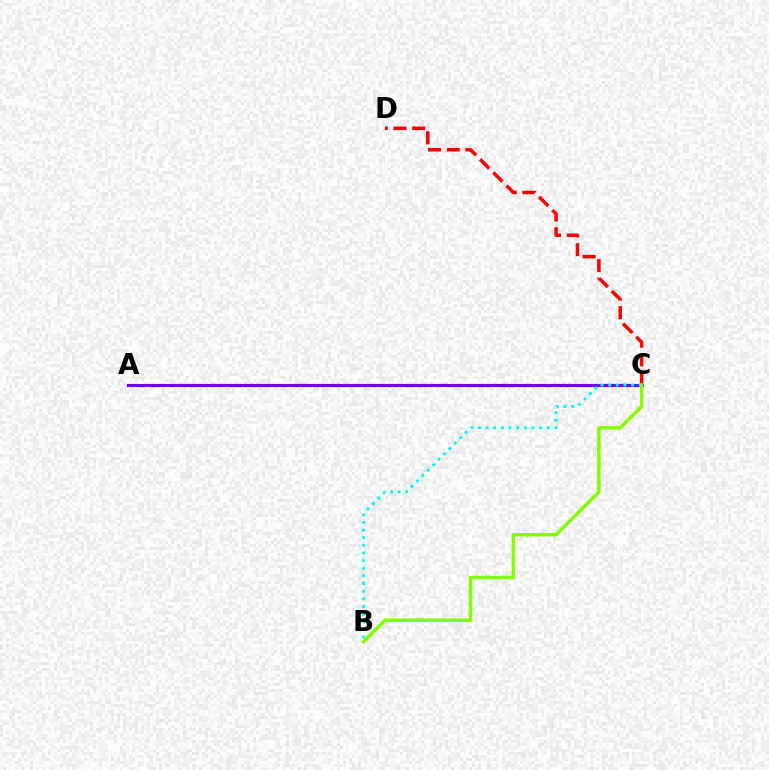{('C', 'D'): [{'color': '#ff0000', 'line_style': 'dashed', 'thickness': 2.53}], ('A', 'C'): [{'color': '#7200ff', 'line_style': 'solid', 'thickness': 2.28}], ('B', 'C'): [{'color': '#00fff6', 'line_style': 'dotted', 'thickness': 2.08}, {'color': '#84ff00', 'line_style': 'solid', 'thickness': 2.49}]}